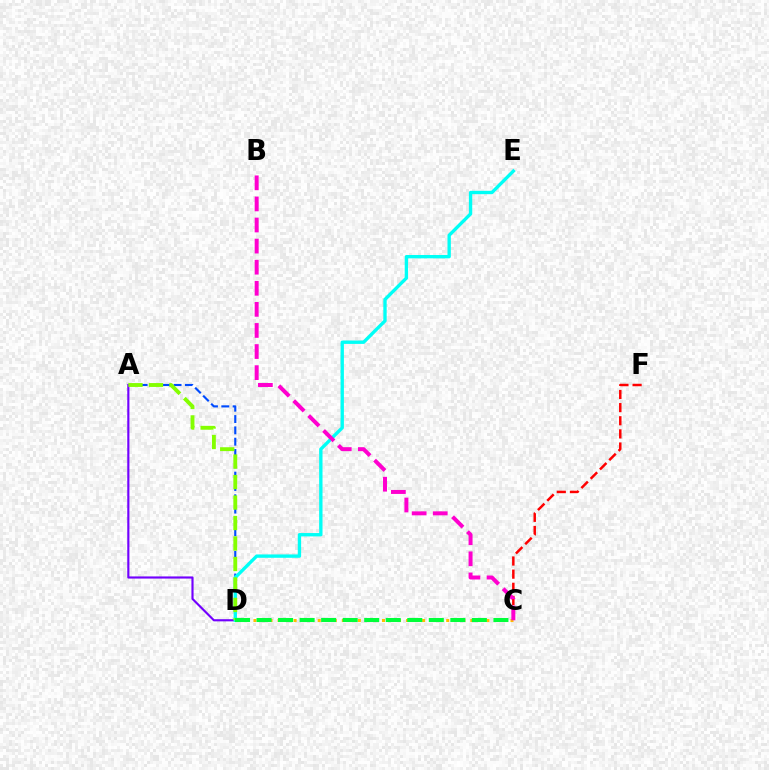{('A', 'D'): [{'color': '#004bff', 'line_style': 'dashed', 'thickness': 1.54}, {'color': '#7200ff', 'line_style': 'solid', 'thickness': 1.54}, {'color': '#84ff00', 'line_style': 'dashed', 'thickness': 2.78}], ('C', 'F'): [{'color': '#ff0000', 'line_style': 'dashed', 'thickness': 1.78}], ('D', 'E'): [{'color': '#00fff6', 'line_style': 'solid', 'thickness': 2.41}], ('C', 'D'): [{'color': '#ffbd00', 'line_style': 'dotted', 'thickness': 2.18}, {'color': '#00ff39', 'line_style': 'dashed', 'thickness': 2.93}], ('B', 'C'): [{'color': '#ff00cf', 'line_style': 'dashed', 'thickness': 2.86}]}